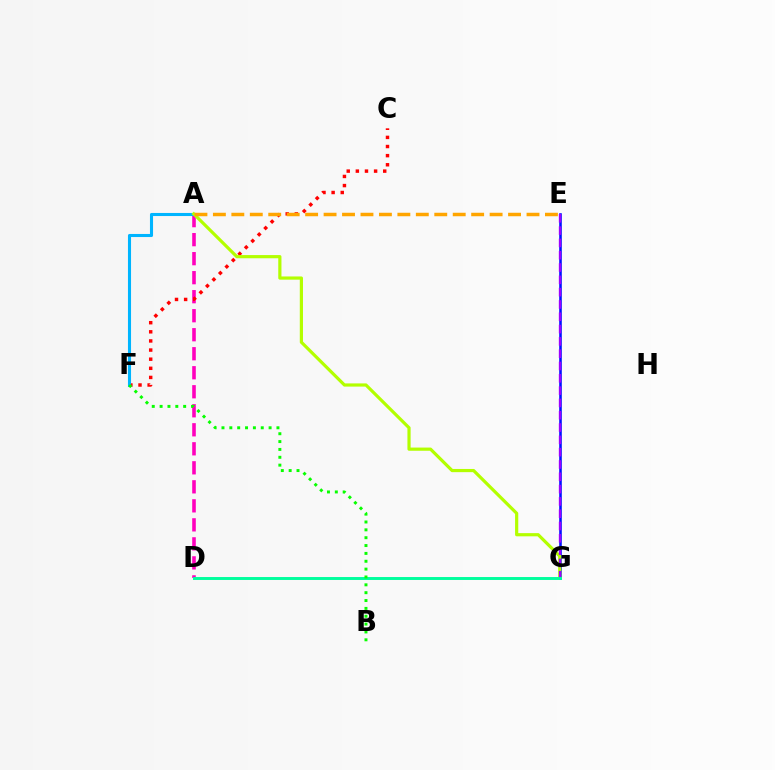{('E', 'G'): [{'color': '#0010ff', 'line_style': 'solid', 'thickness': 1.86}, {'color': '#9b00ff', 'line_style': 'dashed', 'thickness': 1.67}], ('A', 'D'): [{'color': '#ff00bd', 'line_style': 'dashed', 'thickness': 2.58}], ('C', 'F'): [{'color': '#ff0000', 'line_style': 'dotted', 'thickness': 2.48}], ('A', 'F'): [{'color': '#00b5ff', 'line_style': 'solid', 'thickness': 2.22}], ('A', 'G'): [{'color': '#b3ff00', 'line_style': 'solid', 'thickness': 2.3}], ('D', 'G'): [{'color': '#00ff9d', 'line_style': 'solid', 'thickness': 2.11}], ('B', 'F'): [{'color': '#08ff00', 'line_style': 'dotted', 'thickness': 2.13}], ('A', 'E'): [{'color': '#ffa500', 'line_style': 'dashed', 'thickness': 2.51}]}